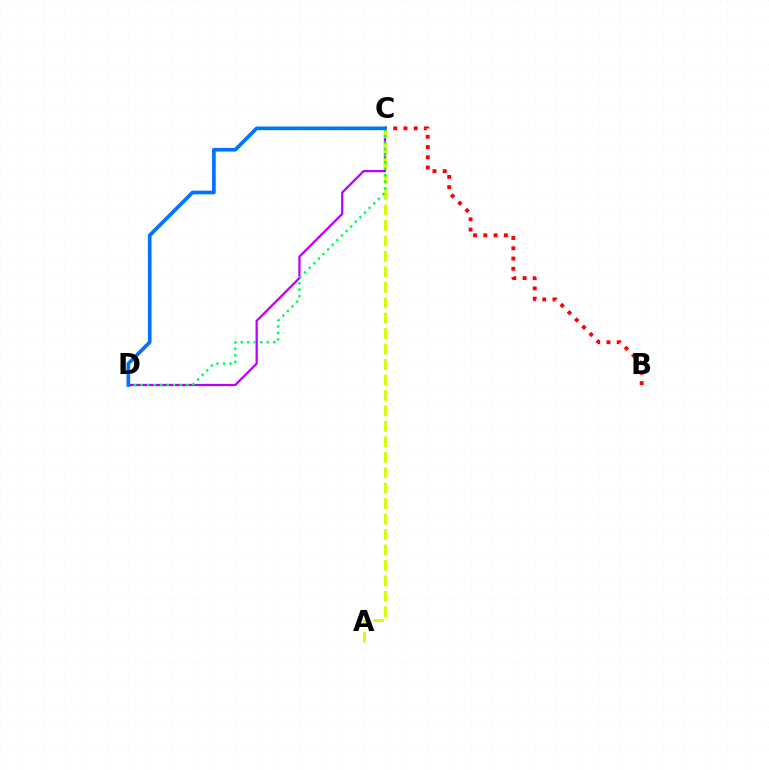{('B', 'C'): [{'color': '#ff0000', 'line_style': 'dotted', 'thickness': 2.79}], ('C', 'D'): [{'color': '#b900ff', 'line_style': 'solid', 'thickness': 1.62}, {'color': '#00ff5c', 'line_style': 'dotted', 'thickness': 1.77}, {'color': '#0074ff', 'line_style': 'solid', 'thickness': 2.65}], ('A', 'C'): [{'color': '#d1ff00', 'line_style': 'dashed', 'thickness': 2.1}]}